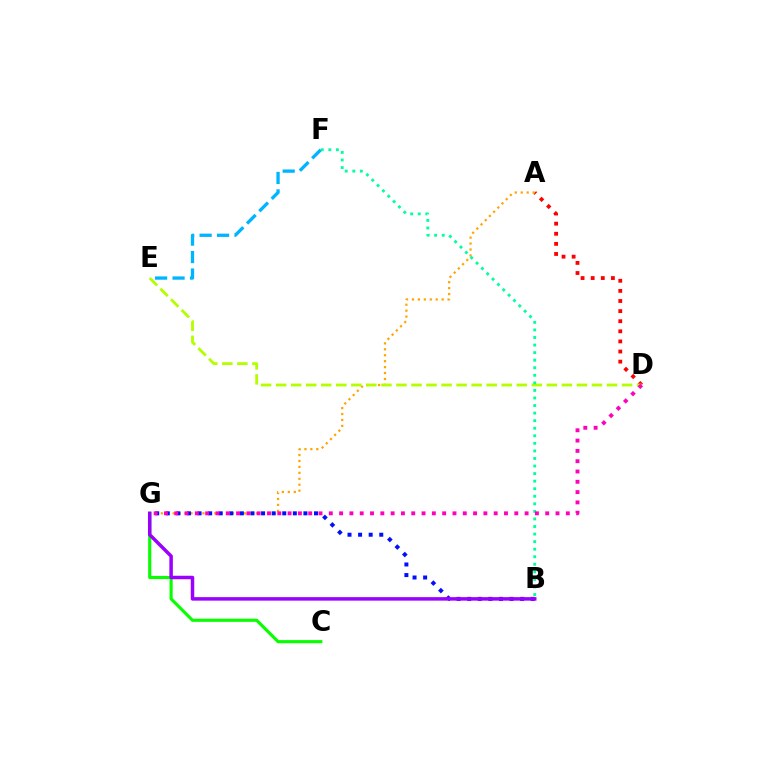{('A', 'D'): [{'color': '#ff0000', 'line_style': 'dotted', 'thickness': 2.75}], ('A', 'G'): [{'color': '#ffa500', 'line_style': 'dotted', 'thickness': 1.61}], ('B', 'G'): [{'color': '#0010ff', 'line_style': 'dotted', 'thickness': 2.88}, {'color': '#9b00ff', 'line_style': 'solid', 'thickness': 2.52}], ('C', 'G'): [{'color': '#08ff00', 'line_style': 'solid', 'thickness': 2.25}], ('D', 'E'): [{'color': '#b3ff00', 'line_style': 'dashed', 'thickness': 2.04}], ('E', 'F'): [{'color': '#00b5ff', 'line_style': 'dashed', 'thickness': 2.37}], ('B', 'F'): [{'color': '#00ff9d', 'line_style': 'dotted', 'thickness': 2.05}], ('D', 'G'): [{'color': '#ff00bd', 'line_style': 'dotted', 'thickness': 2.8}]}